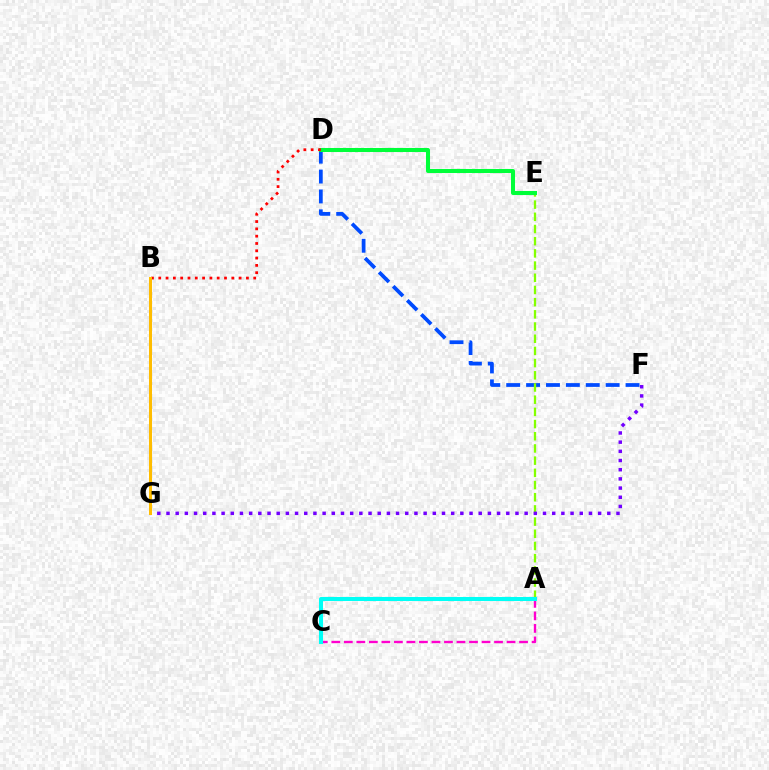{('D', 'F'): [{'color': '#004bff', 'line_style': 'dashed', 'thickness': 2.7}], ('A', 'C'): [{'color': '#ff00cf', 'line_style': 'dashed', 'thickness': 1.7}, {'color': '#00fff6', 'line_style': 'solid', 'thickness': 2.91}], ('A', 'E'): [{'color': '#84ff00', 'line_style': 'dashed', 'thickness': 1.66}], ('F', 'G'): [{'color': '#7200ff', 'line_style': 'dotted', 'thickness': 2.5}], ('D', 'E'): [{'color': '#00ff39', 'line_style': 'solid', 'thickness': 2.91}], ('B', 'D'): [{'color': '#ff0000', 'line_style': 'dotted', 'thickness': 1.98}], ('B', 'G'): [{'color': '#ffbd00', 'line_style': 'solid', 'thickness': 2.18}]}